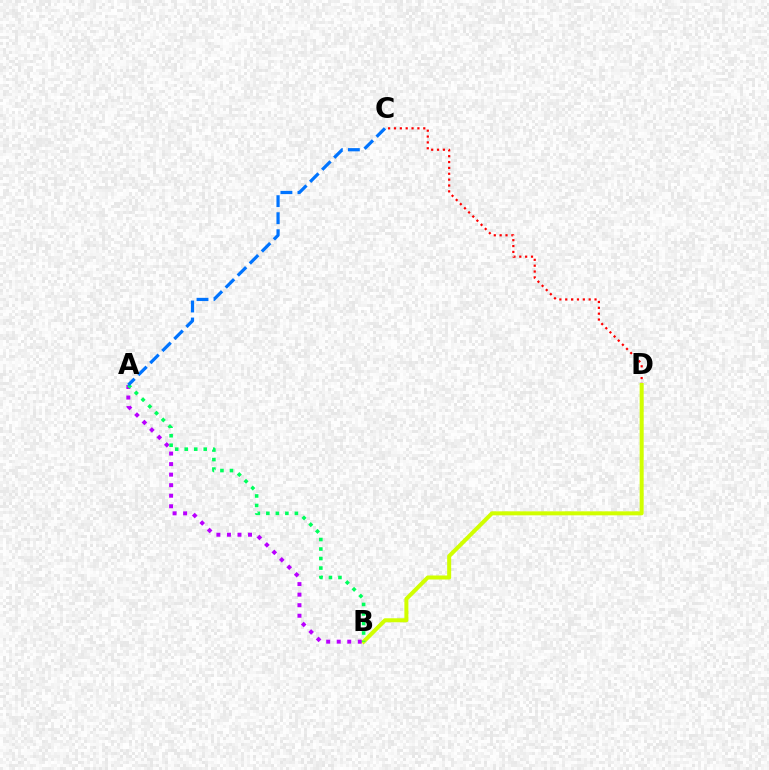{('C', 'D'): [{'color': '#ff0000', 'line_style': 'dotted', 'thickness': 1.59}], ('B', 'D'): [{'color': '#d1ff00', 'line_style': 'solid', 'thickness': 2.89}], ('A', 'B'): [{'color': '#b900ff', 'line_style': 'dotted', 'thickness': 2.86}, {'color': '#00ff5c', 'line_style': 'dotted', 'thickness': 2.59}], ('A', 'C'): [{'color': '#0074ff', 'line_style': 'dashed', 'thickness': 2.31}]}